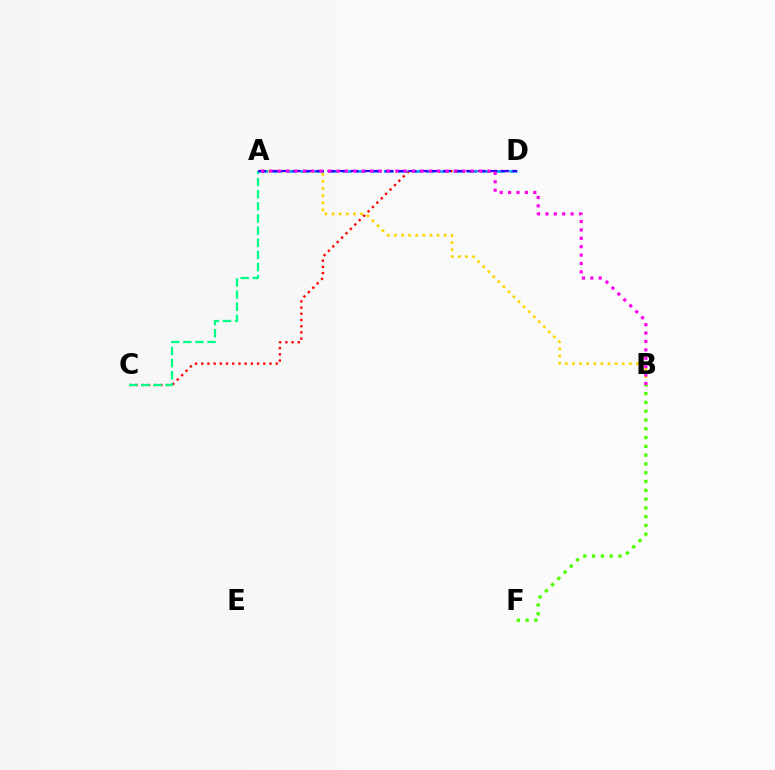{('C', 'D'): [{'color': '#ff0000', 'line_style': 'dotted', 'thickness': 1.69}], ('A', 'C'): [{'color': '#00ff86', 'line_style': 'dashed', 'thickness': 1.65}], ('A', 'B'): [{'color': '#ffd500', 'line_style': 'dotted', 'thickness': 1.93}, {'color': '#ff00ed', 'line_style': 'dotted', 'thickness': 2.28}], ('B', 'F'): [{'color': '#4fff00', 'line_style': 'dotted', 'thickness': 2.39}], ('A', 'D'): [{'color': '#009eff', 'line_style': 'dashed', 'thickness': 1.89}, {'color': '#3700ff', 'line_style': 'dashed', 'thickness': 1.57}]}